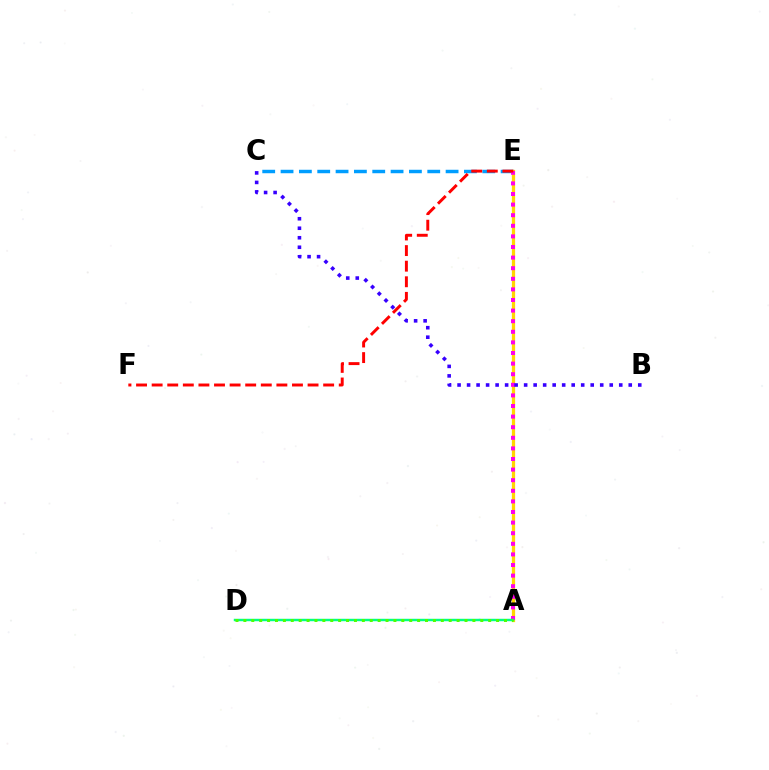{('C', 'E'): [{'color': '#009eff', 'line_style': 'dashed', 'thickness': 2.49}], ('A', 'E'): [{'color': '#ffd500', 'line_style': 'solid', 'thickness': 2.35}, {'color': '#ff00ed', 'line_style': 'dotted', 'thickness': 2.88}], ('A', 'D'): [{'color': '#00ff86', 'line_style': 'solid', 'thickness': 1.76}, {'color': '#4fff00', 'line_style': 'dotted', 'thickness': 2.15}], ('E', 'F'): [{'color': '#ff0000', 'line_style': 'dashed', 'thickness': 2.12}], ('B', 'C'): [{'color': '#3700ff', 'line_style': 'dotted', 'thickness': 2.58}]}